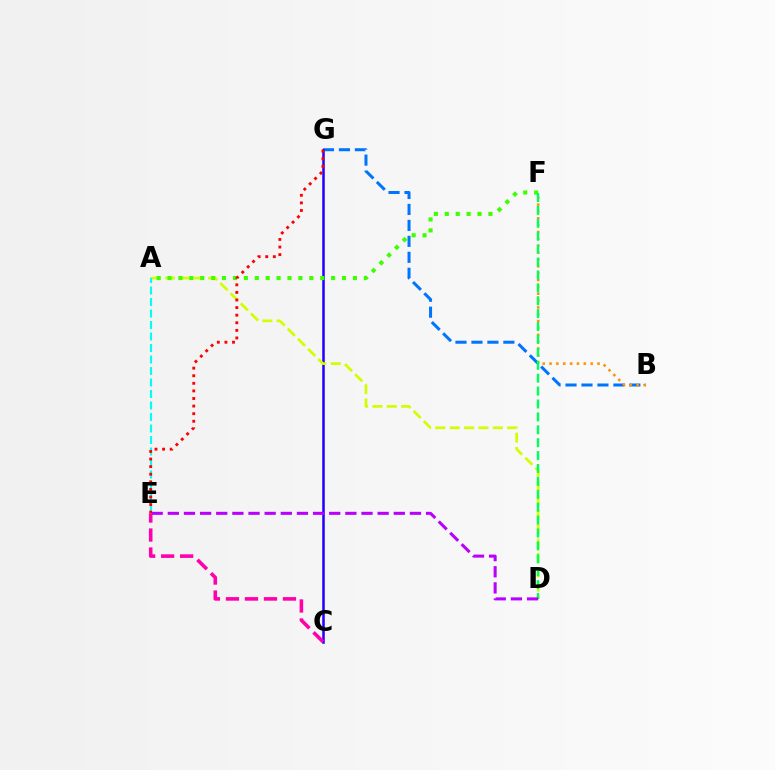{('B', 'G'): [{'color': '#0074ff', 'line_style': 'dashed', 'thickness': 2.17}], ('C', 'G'): [{'color': '#2500ff', 'line_style': 'solid', 'thickness': 1.83}], ('A', 'D'): [{'color': '#d1ff00', 'line_style': 'dashed', 'thickness': 1.95}], ('C', 'E'): [{'color': '#ff00ac', 'line_style': 'dashed', 'thickness': 2.58}], ('A', 'F'): [{'color': '#3dff00', 'line_style': 'dotted', 'thickness': 2.96}], ('B', 'F'): [{'color': '#ff9400', 'line_style': 'dotted', 'thickness': 1.86}], ('A', 'E'): [{'color': '#00fff6', 'line_style': 'dashed', 'thickness': 1.56}], ('D', 'F'): [{'color': '#00ff5c', 'line_style': 'dashed', 'thickness': 1.75}], ('D', 'E'): [{'color': '#b900ff', 'line_style': 'dashed', 'thickness': 2.19}], ('E', 'G'): [{'color': '#ff0000', 'line_style': 'dotted', 'thickness': 2.06}]}